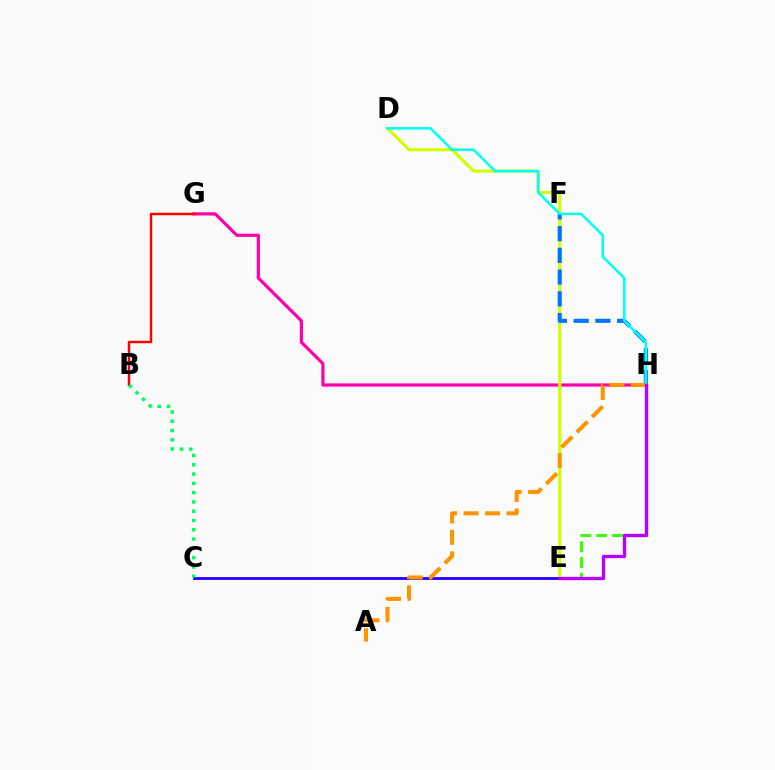{('G', 'H'): [{'color': '#ff00ac', 'line_style': 'solid', 'thickness': 2.3}], ('B', 'G'): [{'color': '#ff0000', 'line_style': 'solid', 'thickness': 1.77}], ('D', 'E'): [{'color': '#d1ff00', 'line_style': 'solid', 'thickness': 2.23}], ('E', 'H'): [{'color': '#3dff00', 'line_style': 'dashed', 'thickness': 2.14}, {'color': '#b900ff', 'line_style': 'solid', 'thickness': 2.41}], ('F', 'H'): [{'color': '#0074ff', 'line_style': 'dashed', 'thickness': 2.95}], ('C', 'E'): [{'color': '#2500ff', 'line_style': 'solid', 'thickness': 2.03}], ('D', 'H'): [{'color': '#00fff6', 'line_style': 'solid', 'thickness': 1.83}], ('A', 'H'): [{'color': '#ff9400', 'line_style': 'dashed', 'thickness': 2.92}], ('B', 'C'): [{'color': '#00ff5c', 'line_style': 'dotted', 'thickness': 2.52}]}